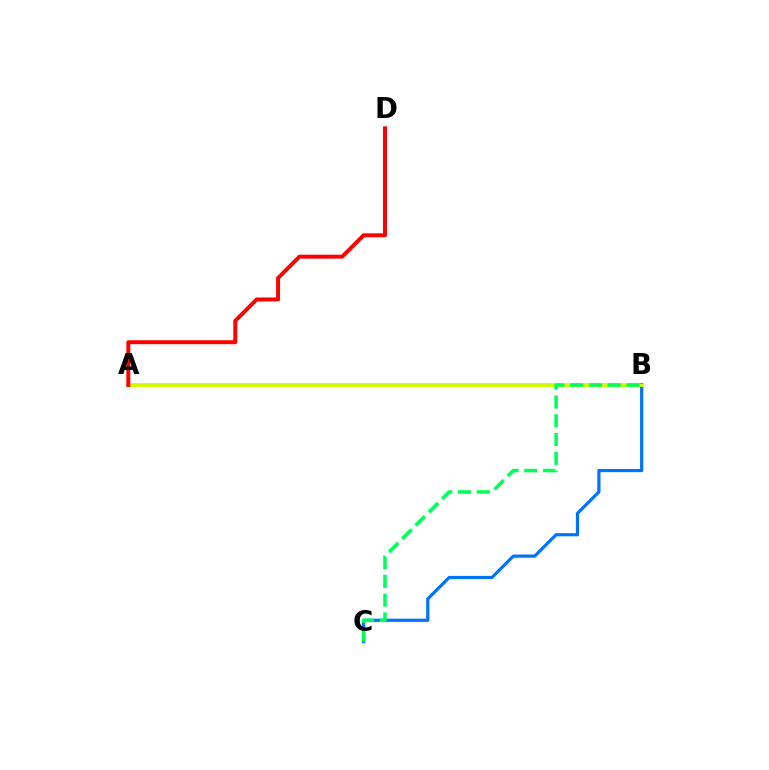{('B', 'C'): [{'color': '#0074ff', 'line_style': 'solid', 'thickness': 2.3}, {'color': '#00ff5c', 'line_style': 'dashed', 'thickness': 2.55}], ('A', 'B'): [{'color': '#b900ff', 'line_style': 'solid', 'thickness': 1.79}, {'color': '#d1ff00', 'line_style': 'solid', 'thickness': 2.11}], ('A', 'D'): [{'color': '#ff0000', 'line_style': 'solid', 'thickness': 2.84}]}